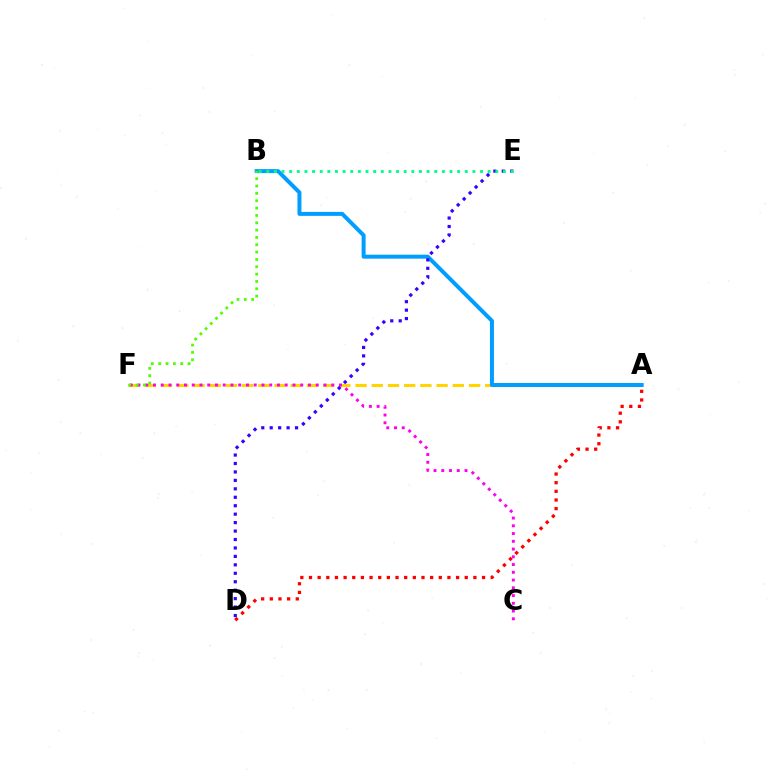{('A', 'F'): [{'color': '#ffd500', 'line_style': 'dashed', 'thickness': 2.2}], ('C', 'F'): [{'color': '#ff00ed', 'line_style': 'dotted', 'thickness': 2.11}], ('A', 'B'): [{'color': '#009eff', 'line_style': 'solid', 'thickness': 2.86}], ('A', 'D'): [{'color': '#ff0000', 'line_style': 'dotted', 'thickness': 2.35}], ('B', 'F'): [{'color': '#4fff00', 'line_style': 'dotted', 'thickness': 1.99}], ('D', 'E'): [{'color': '#3700ff', 'line_style': 'dotted', 'thickness': 2.29}], ('B', 'E'): [{'color': '#00ff86', 'line_style': 'dotted', 'thickness': 2.07}]}